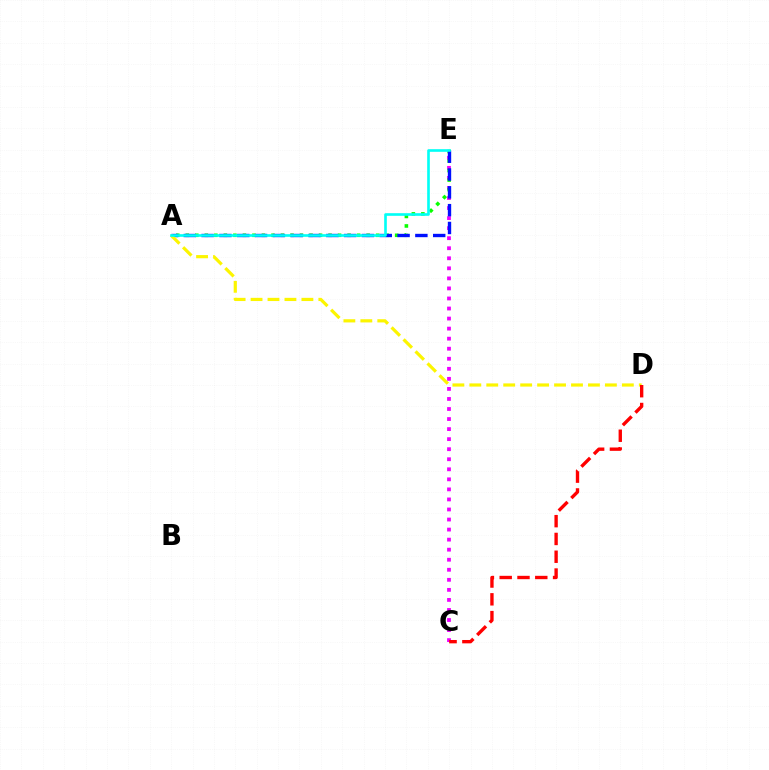{('C', 'E'): [{'color': '#ee00ff', 'line_style': 'dotted', 'thickness': 2.73}], ('A', 'E'): [{'color': '#08ff00', 'line_style': 'dotted', 'thickness': 2.59}, {'color': '#0010ff', 'line_style': 'dashed', 'thickness': 2.42}, {'color': '#00fff6', 'line_style': 'solid', 'thickness': 1.89}], ('A', 'D'): [{'color': '#fcf500', 'line_style': 'dashed', 'thickness': 2.3}], ('C', 'D'): [{'color': '#ff0000', 'line_style': 'dashed', 'thickness': 2.42}]}